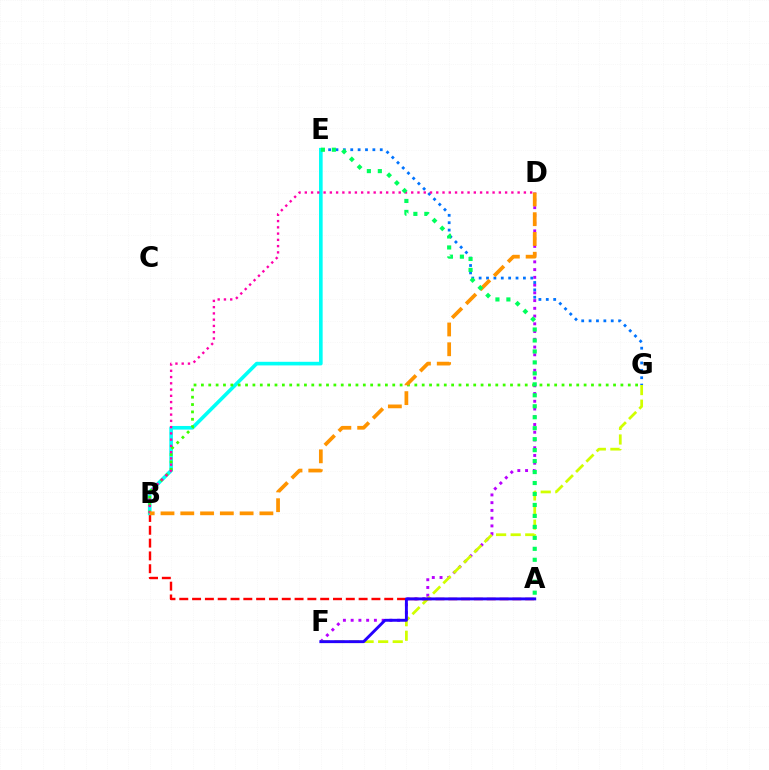{('D', 'F'): [{'color': '#b900ff', 'line_style': 'dotted', 'thickness': 2.1}], ('F', 'G'): [{'color': '#d1ff00', 'line_style': 'dashed', 'thickness': 1.98}], ('A', 'B'): [{'color': '#ff0000', 'line_style': 'dashed', 'thickness': 1.74}], ('E', 'G'): [{'color': '#0074ff', 'line_style': 'dotted', 'thickness': 2.0}], ('B', 'E'): [{'color': '#00fff6', 'line_style': 'solid', 'thickness': 2.61}], ('B', 'G'): [{'color': '#3dff00', 'line_style': 'dotted', 'thickness': 2.0}], ('B', 'D'): [{'color': '#ff00ac', 'line_style': 'dotted', 'thickness': 1.7}, {'color': '#ff9400', 'line_style': 'dashed', 'thickness': 2.69}], ('A', 'F'): [{'color': '#2500ff', 'line_style': 'solid', 'thickness': 2.09}], ('A', 'E'): [{'color': '#00ff5c', 'line_style': 'dotted', 'thickness': 2.98}]}